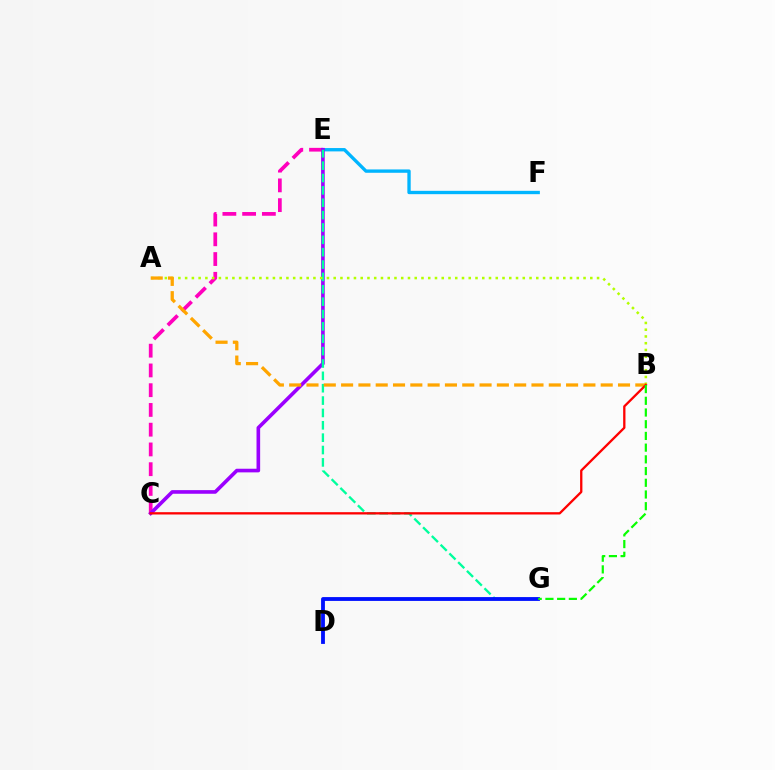{('E', 'F'): [{'color': '#00b5ff', 'line_style': 'solid', 'thickness': 2.41}], ('C', 'E'): [{'color': '#ff00bd', 'line_style': 'dashed', 'thickness': 2.68}, {'color': '#9b00ff', 'line_style': 'solid', 'thickness': 2.61}], ('E', 'G'): [{'color': '#00ff9d', 'line_style': 'dashed', 'thickness': 1.68}], ('D', 'G'): [{'color': '#0010ff', 'line_style': 'solid', 'thickness': 2.76}], ('A', 'B'): [{'color': '#b3ff00', 'line_style': 'dotted', 'thickness': 1.83}, {'color': '#ffa500', 'line_style': 'dashed', 'thickness': 2.35}], ('B', 'C'): [{'color': '#ff0000', 'line_style': 'solid', 'thickness': 1.66}], ('B', 'G'): [{'color': '#08ff00', 'line_style': 'dashed', 'thickness': 1.59}]}